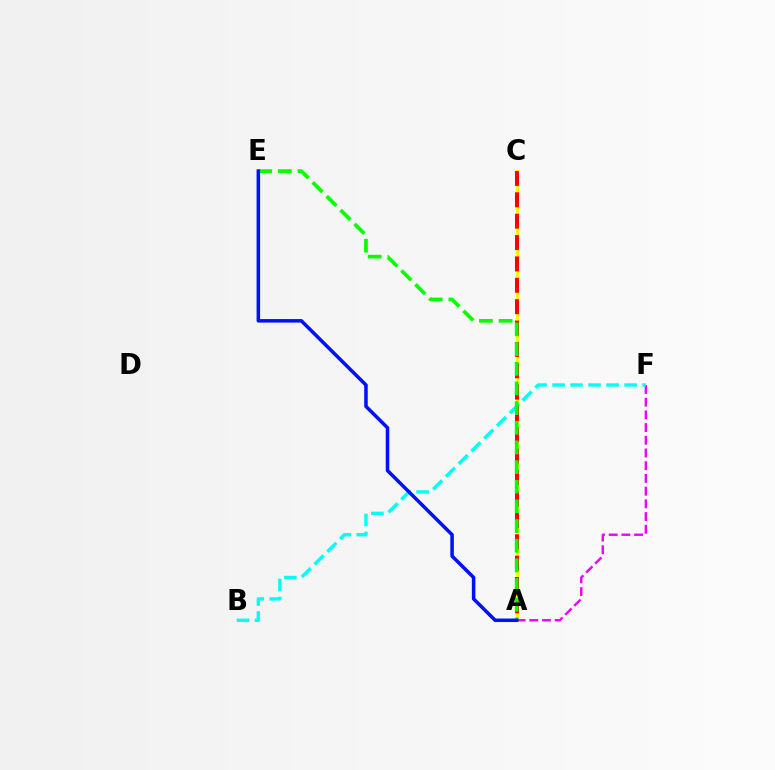{('A', 'C'): [{'color': '#fcf500', 'line_style': 'solid', 'thickness': 2.15}, {'color': '#ff0000', 'line_style': 'dashed', 'thickness': 2.9}], ('A', 'F'): [{'color': '#ee00ff', 'line_style': 'dashed', 'thickness': 1.73}], ('B', 'F'): [{'color': '#00fff6', 'line_style': 'dashed', 'thickness': 2.45}], ('A', 'E'): [{'color': '#08ff00', 'line_style': 'dashed', 'thickness': 2.67}, {'color': '#0010ff', 'line_style': 'solid', 'thickness': 2.53}]}